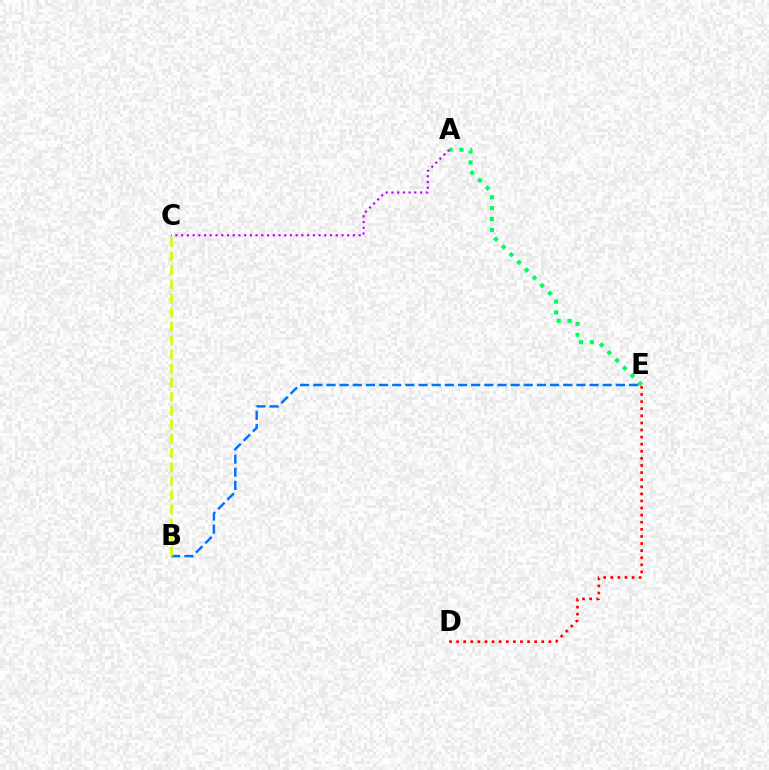{('A', 'E'): [{'color': '#00ff5c', 'line_style': 'dotted', 'thickness': 2.96}], ('D', 'E'): [{'color': '#ff0000', 'line_style': 'dotted', 'thickness': 1.93}], ('B', 'E'): [{'color': '#0074ff', 'line_style': 'dashed', 'thickness': 1.79}], ('A', 'C'): [{'color': '#b900ff', 'line_style': 'dotted', 'thickness': 1.56}], ('B', 'C'): [{'color': '#d1ff00', 'line_style': 'dashed', 'thickness': 1.91}]}